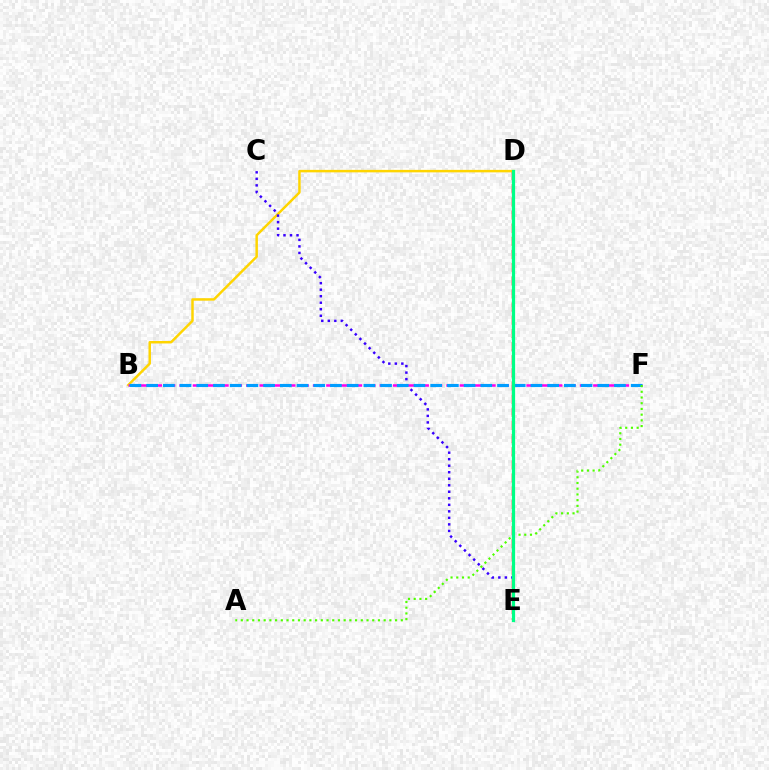{('D', 'E'): [{'color': '#ff0000', 'line_style': 'dashed', 'thickness': 1.79}, {'color': '#00ff86', 'line_style': 'solid', 'thickness': 2.32}], ('B', 'D'): [{'color': '#ffd500', 'line_style': 'solid', 'thickness': 1.78}], ('C', 'E'): [{'color': '#3700ff', 'line_style': 'dotted', 'thickness': 1.77}], ('B', 'F'): [{'color': '#ff00ed', 'line_style': 'dashed', 'thickness': 1.81}, {'color': '#009eff', 'line_style': 'dashed', 'thickness': 2.27}], ('A', 'F'): [{'color': '#4fff00', 'line_style': 'dotted', 'thickness': 1.55}]}